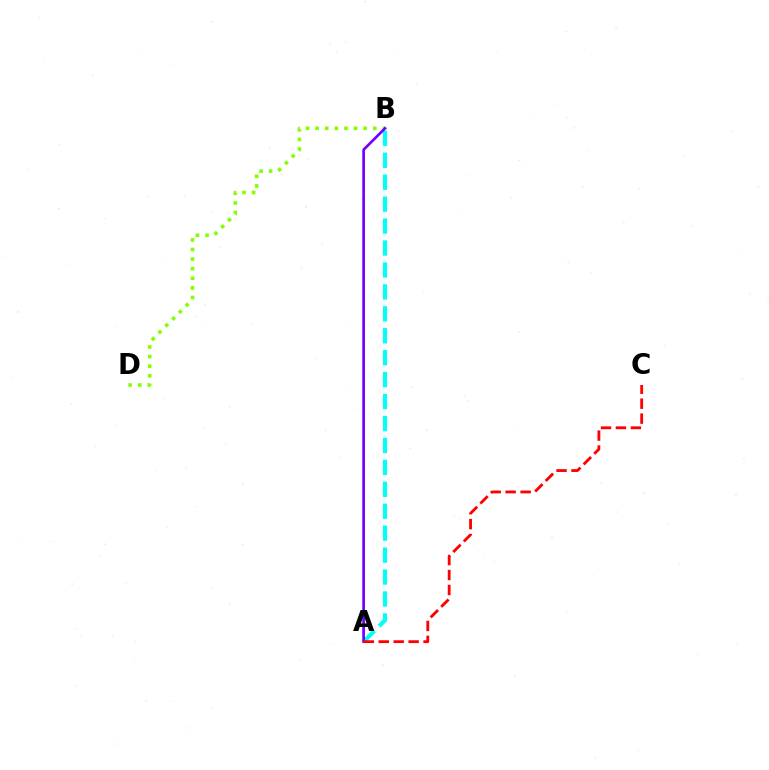{('B', 'D'): [{'color': '#84ff00', 'line_style': 'dotted', 'thickness': 2.61}], ('A', 'B'): [{'color': '#00fff6', 'line_style': 'dashed', 'thickness': 2.98}, {'color': '#7200ff', 'line_style': 'solid', 'thickness': 1.93}], ('A', 'C'): [{'color': '#ff0000', 'line_style': 'dashed', 'thickness': 2.03}]}